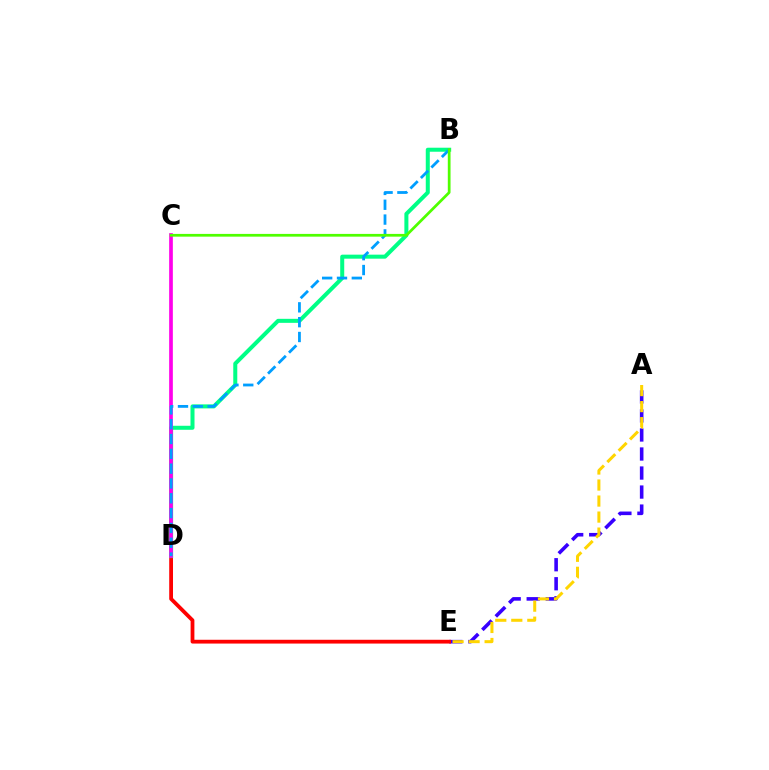{('A', 'E'): [{'color': '#3700ff', 'line_style': 'dashed', 'thickness': 2.58}, {'color': '#ffd500', 'line_style': 'dashed', 'thickness': 2.18}], ('D', 'E'): [{'color': '#ff0000', 'line_style': 'solid', 'thickness': 2.73}], ('B', 'D'): [{'color': '#00ff86', 'line_style': 'solid', 'thickness': 2.89}, {'color': '#009eff', 'line_style': 'dashed', 'thickness': 2.01}], ('C', 'D'): [{'color': '#ff00ed', 'line_style': 'solid', 'thickness': 2.66}], ('B', 'C'): [{'color': '#4fff00', 'line_style': 'solid', 'thickness': 1.97}]}